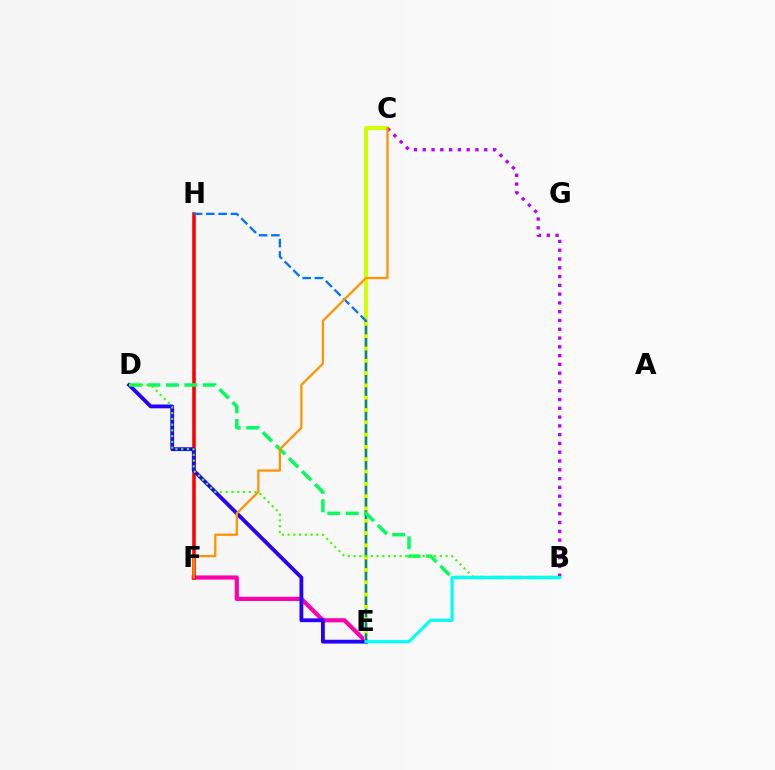{('E', 'F'): [{'color': '#ff00ac', 'line_style': 'solid', 'thickness': 3.0}], ('F', 'H'): [{'color': '#ff0000', 'line_style': 'solid', 'thickness': 2.57}], ('C', 'E'): [{'color': '#d1ff00', 'line_style': 'solid', 'thickness': 2.83}], ('E', 'H'): [{'color': '#0074ff', 'line_style': 'dashed', 'thickness': 1.67}], ('D', 'E'): [{'color': '#2500ff', 'line_style': 'solid', 'thickness': 2.75}], ('B', 'D'): [{'color': '#00ff5c', 'line_style': 'dashed', 'thickness': 2.5}, {'color': '#3dff00', 'line_style': 'dotted', 'thickness': 1.56}], ('B', 'C'): [{'color': '#b900ff', 'line_style': 'dotted', 'thickness': 2.39}], ('C', 'F'): [{'color': '#ff9400', 'line_style': 'solid', 'thickness': 1.64}], ('B', 'E'): [{'color': '#00fff6', 'line_style': 'solid', 'thickness': 2.26}]}